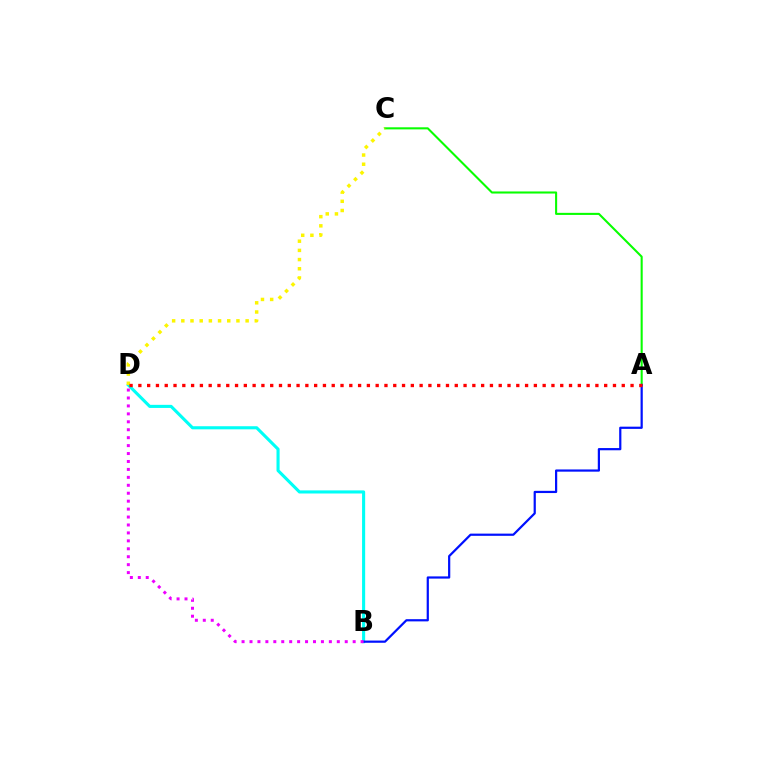{('B', 'D'): [{'color': '#00fff6', 'line_style': 'solid', 'thickness': 2.23}, {'color': '#ee00ff', 'line_style': 'dotted', 'thickness': 2.16}], ('A', 'C'): [{'color': '#08ff00', 'line_style': 'solid', 'thickness': 1.5}], ('C', 'D'): [{'color': '#fcf500', 'line_style': 'dotted', 'thickness': 2.5}], ('A', 'B'): [{'color': '#0010ff', 'line_style': 'solid', 'thickness': 1.59}], ('A', 'D'): [{'color': '#ff0000', 'line_style': 'dotted', 'thickness': 2.39}]}